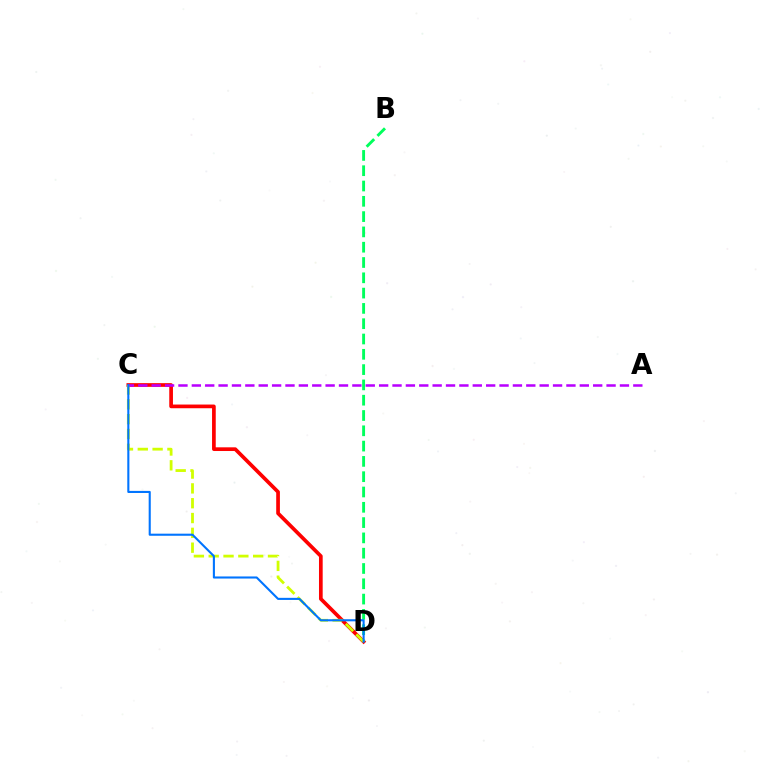{('C', 'D'): [{'color': '#ff0000', 'line_style': 'solid', 'thickness': 2.66}, {'color': '#d1ff00', 'line_style': 'dashed', 'thickness': 2.01}, {'color': '#0074ff', 'line_style': 'solid', 'thickness': 1.51}], ('B', 'D'): [{'color': '#00ff5c', 'line_style': 'dashed', 'thickness': 2.08}], ('A', 'C'): [{'color': '#b900ff', 'line_style': 'dashed', 'thickness': 1.82}]}